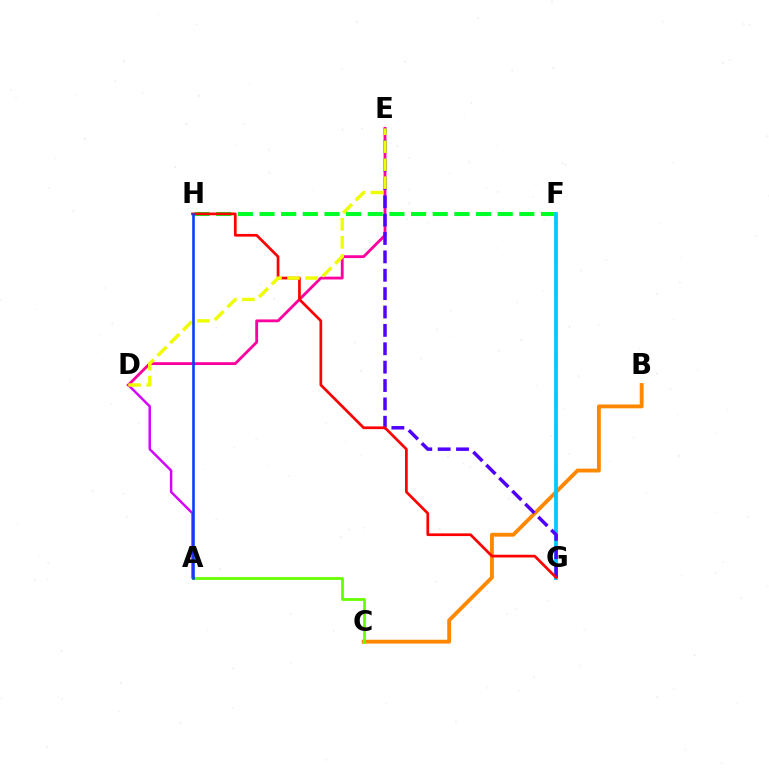{('A', 'D'): [{'color': '#d600ff', 'line_style': 'solid', 'thickness': 1.76}], ('B', 'C'): [{'color': '#ff8800', 'line_style': 'solid', 'thickness': 2.77}], ('F', 'G'): [{'color': '#00ffaf', 'line_style': 'dotted', 'thickness': 1.78}, {'color': '#00c7ff', 'line_style': 'solid', 'thickness': 2.69}], ('D', 'E'): [{'color': '#ff00a0', 'line_style': 'solid', 'thickness': 2.03}, {'color': '#eeff00', 'line_style': 'dashed', 'thickness': 2.44}], ('A', 'C'): [{'color': '#66ff00', 'line_style': 'solid', 'thickness': 2.01}], ('F', 'H'): [{'color': '#00ff27', 'line_style': 'dashed', 'thickness': 2.94}], ('E', 'G'): [{'color': '#4f00ff', 'line_style': 'dashed', 'thickness': 2.5}], ('G', 'H'): [{'color': '#ff0000', 'line_style': 'solid', 'thickness': 1.95}], ('A', 'H'): [{'color': '#003fff', 'line_style': 'solid', 'thickness': 1.86}]}